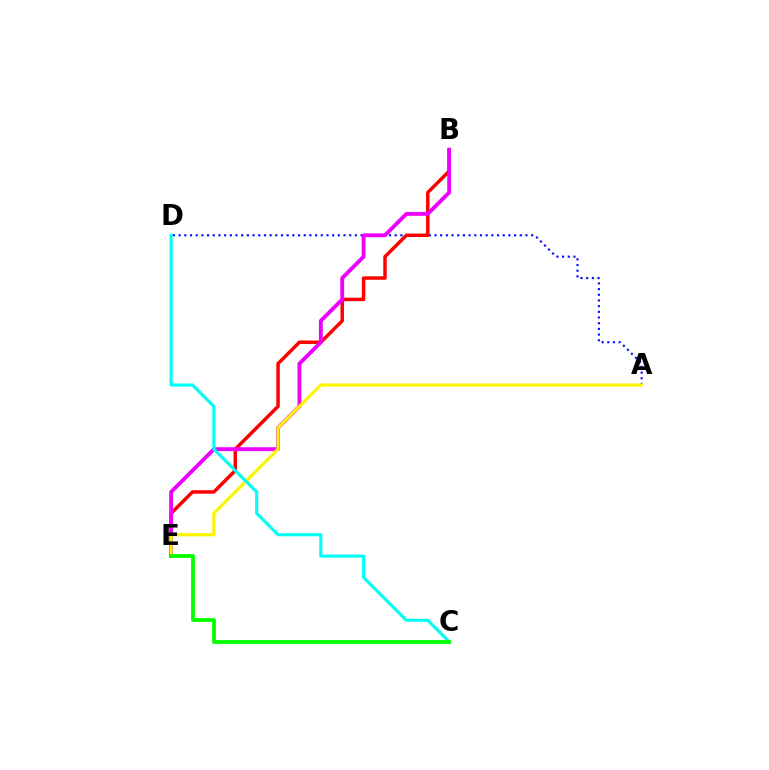{('A', 'D'): [{'color': '#0010ff', 'line_style': 'dotted', 'thickness': 1.54}], ('B', 'E'): [{'color': '#ff0000', 'line_style': 'solid', 'thickness': 2.5}, {'color': '#ee00ff', 'line_style': 'solid', 'thickness': 2.77}], ('A', 'E'): [{'color': '#fcf500', 'line_style': 'solid', 'thickness': 2.29}], ('C', 'D'): [{'color': '#00fff6', 'line_style': 'solid', 'thickness': 2.25}], ('C', 'E'): [{'color': '#08ff00', 'line_style': 'solid', 'thickness': 2.76}]}